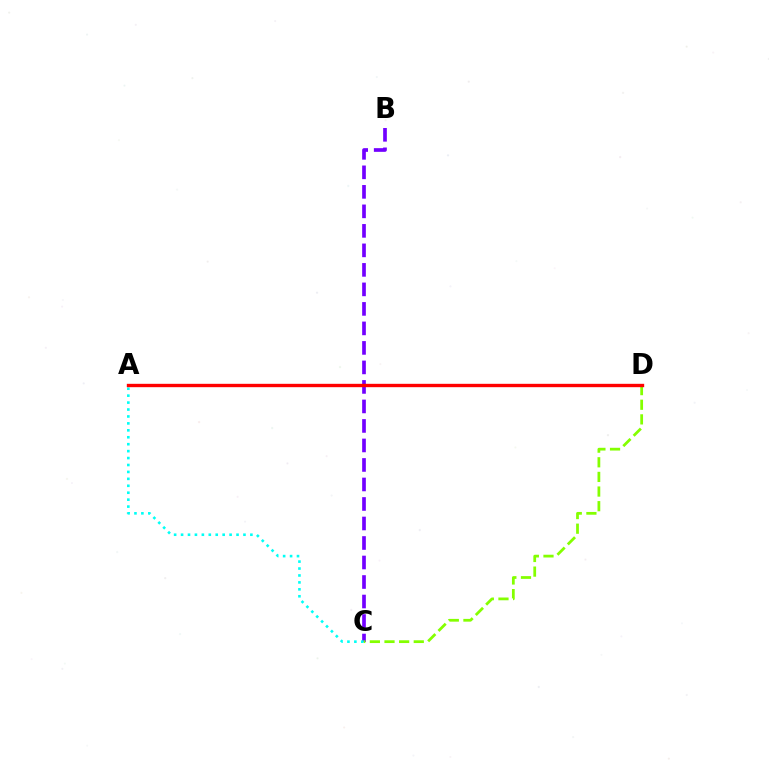{('B', 'C'): [{'color': '#7200ff', 'line_style': 'dashed', 'thickness': 2.65}], ('C', 'D'): [{'color': '#84ff00', 'line_style': 'dashed', 'thickness': 1.99}], ('A', 'C'): [{'color': '#00fff6', 'line_style': 'dotted', 'thickness': 1.88}], ('A', 'D'): [{'color': '#ff0000', 'line_style': 'solid', 'thickness': 2.43}]}